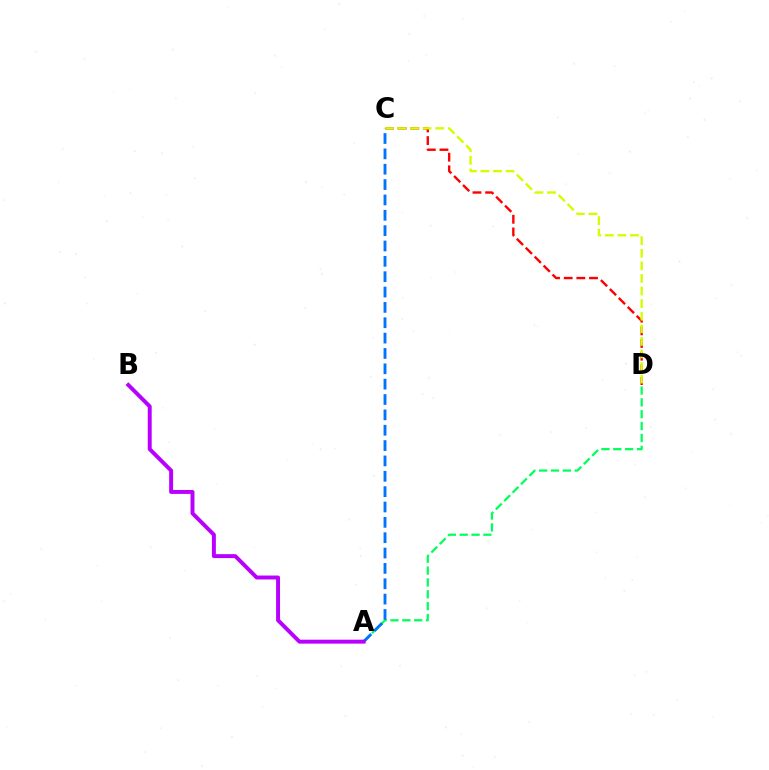{('C', 'D'): [{'color': '#ff0000', 'line_style': 'dashed', 'thickness': 1.72}, {'color': '#d1ff00', 'line_style': 'dashed', 'thickness': 1.71}], ('A', 'D'): [{'color': '#00ff5c', 'line_style': 'dashed', 'thickness': 1.61}], ('A', 'C'): [{'color': '#0074ff', 'line_style': 'dashed', 'thickness': 2.09}], ('A', 'B'): [{'color': '#b900ff', 'line_style': 'solid', 'thickness': 2.83}]}